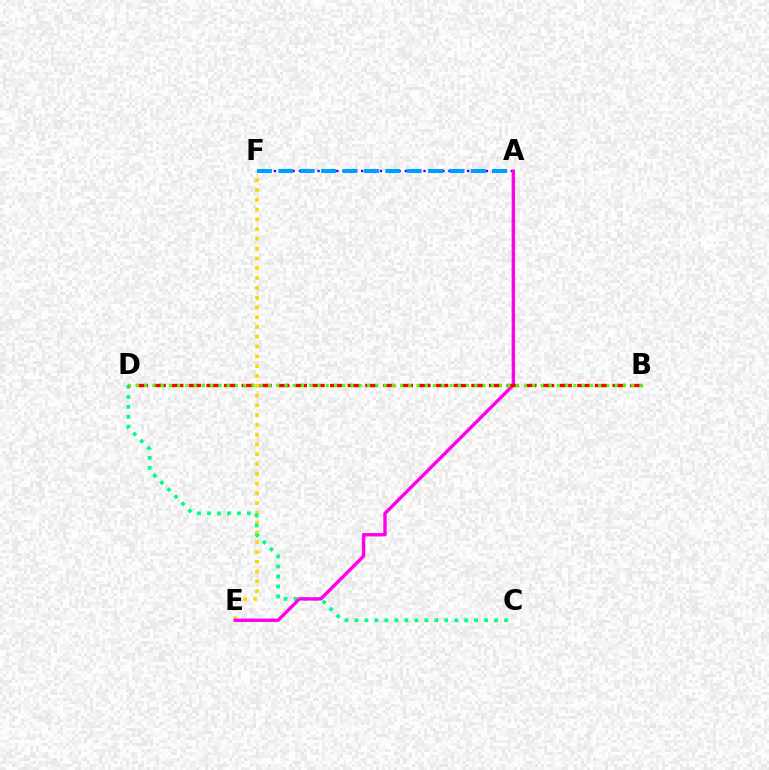{('A', 'F'): [{'color': '#3700ff', 'line_style': 'dotted', 'thickness': 1.69}, {'color': '#009eff', 'line_style': 'dashed', 'thickness': 2.91}], ('E', 'F'): [{'color': '#ffd500', 'line_style': 'dotted', 'thickness': 2.66}], ('C', 'D'): [{'color': '#00ff86', 'line_style': 'dotted', 'thickness': 2.71}], ('A', 'E'): [{'color': '#ff00ed', 'line_style': 'solid', 'thickness': 2.43}], ('B', 'D'): [{'color': '#ff0000', 'line_style': 'dashed', 'thickness': 2.4}, {'color': '#4fff00', 'line_style': 'dotted', 'thickness': 2.24}]}